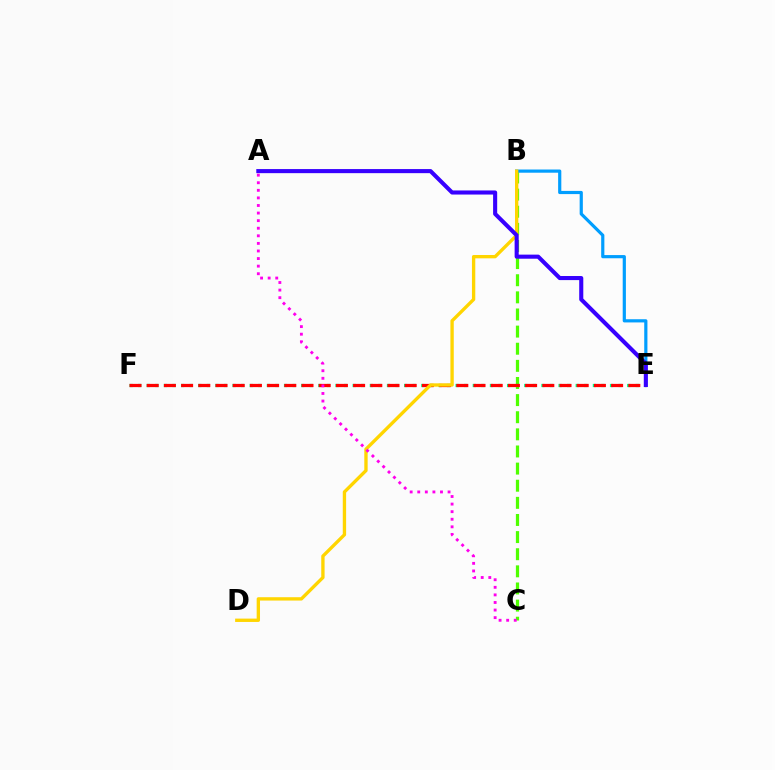{('B', 'C'): [{'color': '#4fff00', 'line_style': 'dashed', 'thickness': 2.33}], ('B', 'E'): [{'color': '#009eff', 'line_style': 'solid', 'thickness': 2.3}], ('E', 'F'): [{'color': '#00ff86', 'line_style': 'dotted', 'thickness': 2.33}, {'color': '#ff0000', 'line_style': 'dashed', 'thickness': 2.34}], ('B', 'D'): [{'color': '#ffd500', 'line_style': 'solid', 'thickness': 2.41}], ('A', 'C'): [{'color': '#ff00ed', 'line_style': 'dotted', 'thickness': 2.06}], ('A', 'E'): [{'color': '#3700ff', 'line_style': 'solid', 'thickness': 2.94}]}